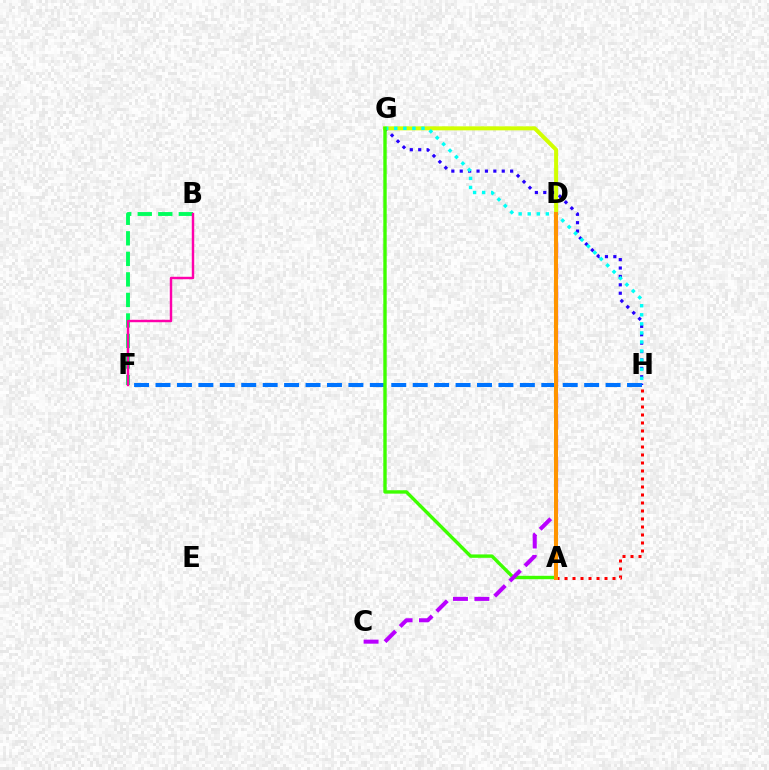{('G', 'H'): [{'color': '#2500ff', 'line_style': 'dotted', 'thickness': 2.28}, {'color': '#00fff6', 'line_style': 'dotted', 'thickness': 2.46}], ('B', 'F'): [{'color': '#00ff5c', 'line_style': 'dashed', 'thickness': 2.79}, {'color': '#ff00ac', 'line_style': 'solid', 'thickness': 1.76}], ('D', 'G'): [{'color': '#d1ff00', 'line_style': 'solid', 'thickness': 2.88}], ('F', 'H'): [{'color': '#0074ff', 'line_style': 'dashed', 'thickness': 2.91}], ('A', 'H'): [{'color': '#ff0000', 'line_style': 'dotted', 'thickness': 2.17}], ('A', 'G'): [{'color': '#3dff00', 'line_style': 'solid', 'thickness': 2.44}], ('C', 'D'): [{'color': '#b900ff', 'line_style': 'dashed', 'thickness': 2.91}], ('A', 'D'): [{'color': '#ff9400', 'line_style': 'solid', 'thickness': 2.91}]}